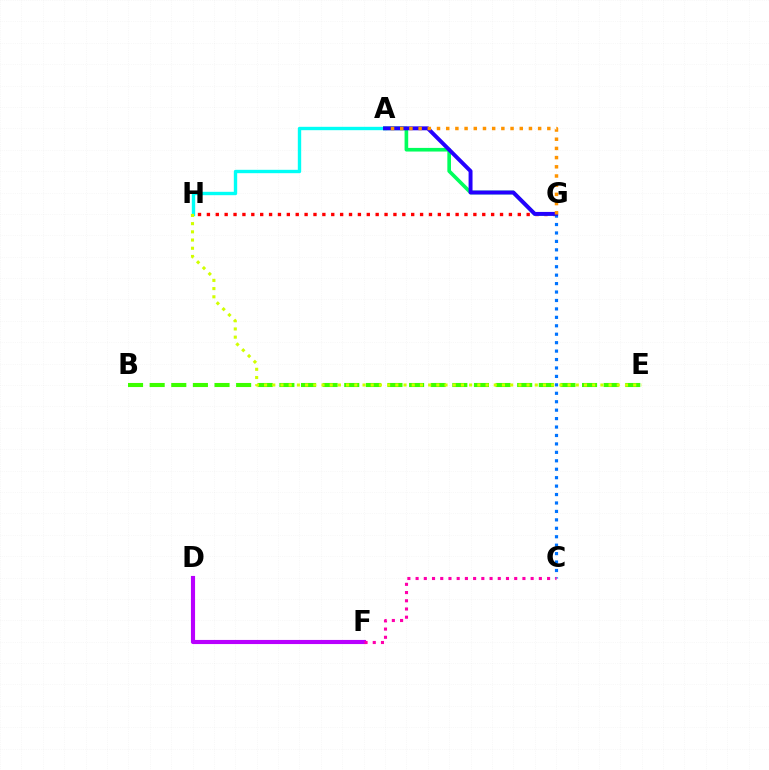{('D', 'F'): [{'color': '#b900ff', 'line_style': 'solid', 'thickness': 2.97}], ('G', 'H'): [{'color': '#ff0000', 'line_style': 'dotted', 'thickness': 2.41}], ('B', 'E'): [{'color': '#3dff00', 'line_style': 'dashed', 'thickness': 2.94}], ('C', 'G'): [{'color': '#0074ff', 'line_style': 'dotted', 'thickness': 2.29}], ('A', 'G'): [{'color': '#00ff5c', 'line_style': 'solid', 'thickness': 2.62}, {'color': '#2500ff', 'line_style': 'solid', 'thickness': 2.83}, {'color': '#ff9400', 'line_style': 'dotted', 'thickness': 2.5}], ('A', 'H'): [{'color': '#00fff6', 'line_style': 'solid', 'thickness': 2.43}], ('C', 'F'): [{'color': '#ff00ac', 'line_style': 'dotted', 'thickness': 2.23}], ('E', 'H'): [{'color': '#d1ff00', 'line_style': 'dotted', 'thickness': 2.23}]}